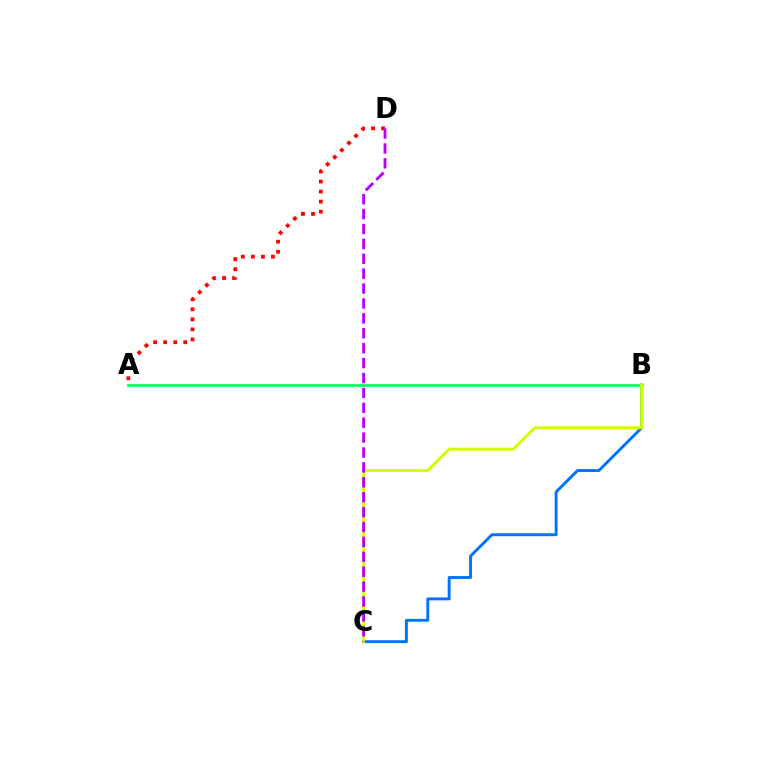{('B', 'C'): [{'color': '#0074ff', 'line_style': 'solid', 'thickness': 2.11}, {'color': '#d1ff00', 'line_style': 'solid', 'thickness': 2.13}], ('A', 'B'): [{'color': '#00ff5c', 'line_style': 'solid', 'thickness': 1.95}], ('A', 'D'): [{'color': '#ff0000', 'line_style': 'dotted', 'thickness': 2.73}], ('C', 'D'): [{'color': '#b900ff', 'line_style': 'dashed', 'thickness': 2.02}]}